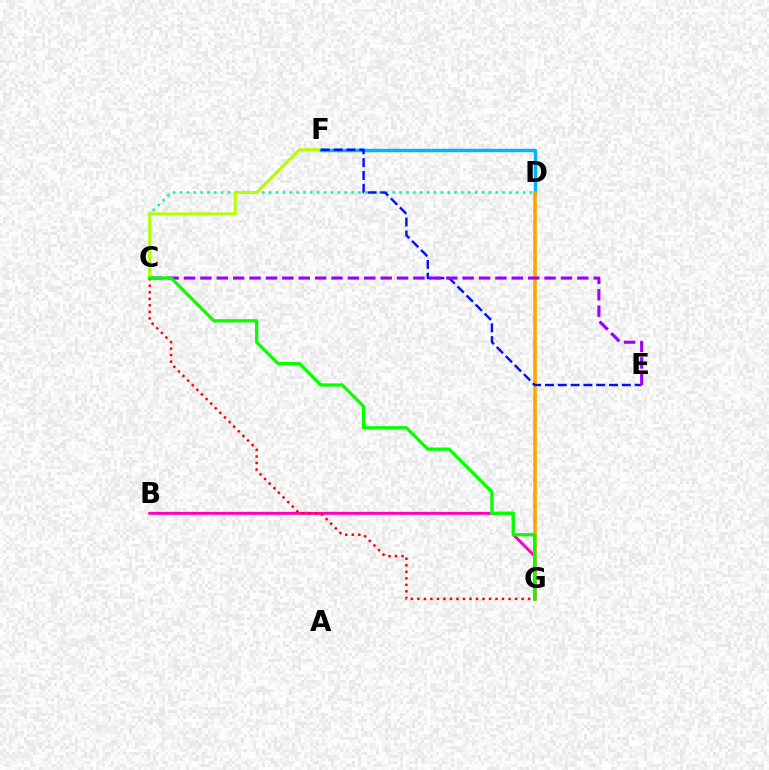{('C', 'D'): [{'color': '#00ff9d', 'line_style': 'dotted', 'thickness': 1.86}], ('C', 'F'): [{'color': '#b3ff00', 'line_style': 'solid', 'thickness': 2.13}], ('D', 'F'): [{'color': '#00b5ff', 'line_style': 'solid', 'thickness': 2.48}], ('D', 'G'): [{'color': '#ffa500', 'line_style': 'solid', 'thickness': 2.61}], ('E', 'F'): [{'color': '#0010ff', 'line_style': 'dashed', 'thickness': 1.74}], ('C', 'E'): [{'color': '#9b00ff', 'line_style': 'dashed', 'thickness': 2.23}], ('B', 'G'): [{'color': '#ff00bd', 'line_style': 'solid', 'thickness': 2.11}], ('C', 'G'): [{'color': '#ff0000', 'line_style': 'dotted', 'thickness': 1.77}, {'color': '#08ff00', 'line_style': 'solid', 'thickness': 2.36}]}